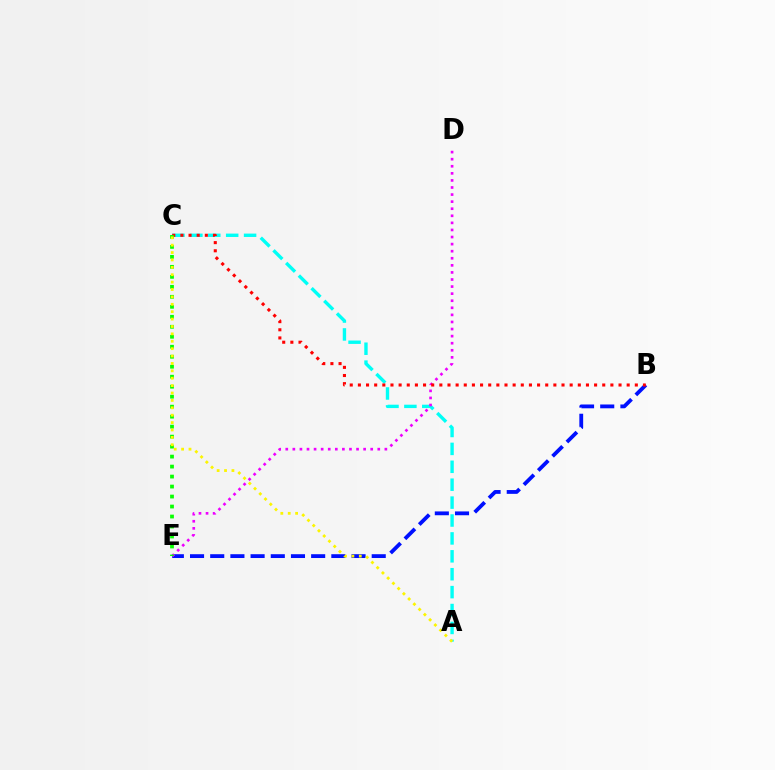{('B', 'E'): [{'color': '#0010ff', 'line_style': 'dashed', 'thickness': 2.74}], ('A', 'C'): [{'color': '#00fff6', 'line_style': 'dashed', 'thickness': 2.43}, {'color': '#fcf500', 'line_style': 'dotted', 'thickness': 2.01}], ('D', 'E'): [{'color': '#ee00ff', 'line_style': 'dotted', 'thickness': 1.92}], ('B', 'C'): [{'color': '#ff0000', 'line_style': 'dotted', 'thickness': 2.21}], ('C', 'E'): [{'color': '#08ff00', 'line_style': 'dotted', 'thickness': 2.71}]}